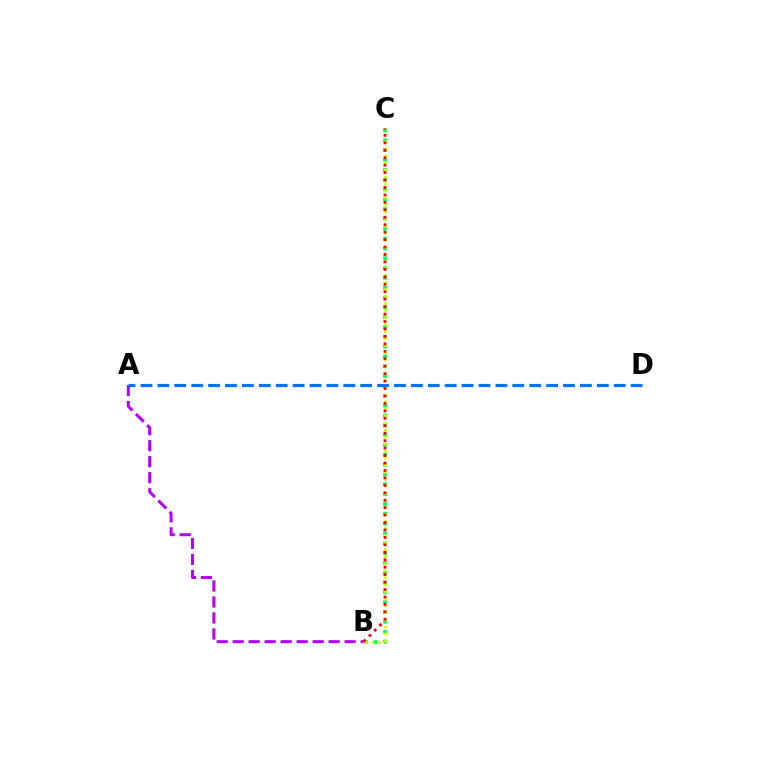{('B', 'C'): [{'color': '#00ff5c', 'line_style': 'dotted', 'thickness': 2.67}, {'color': '#d1ff00', 'line_style': 'dotted', 'thickness': 1.91}, {'color': '#ff0000', 'line_style': 'dotted', 'thickness': 2.02}], ('A', 'B'): [{'color': '#b900ff', 'line_style': 'dashed', 'thickness': 2.17}], ('A', 'D'): [{'color': '#0074ff', 'line_style': 'dashed', 'thickness': 2.3}]}